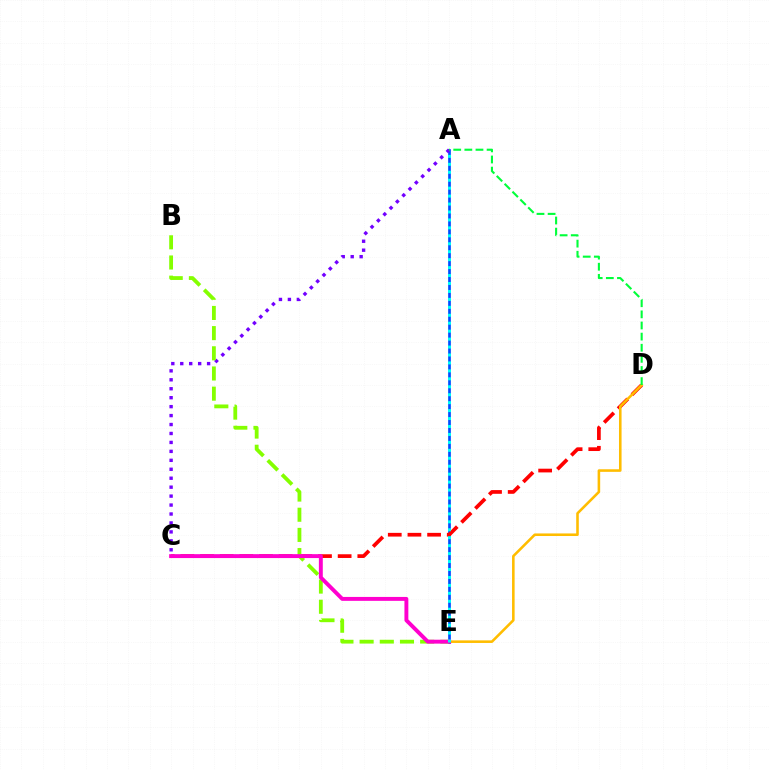{('A', 'E'): [{'color': '#004bff', 'line_style': 'solid', 'thickness': 1.94}, {'color': '#00fff6', 'line_style': 'dotted', 'thickness': 2.16}], ('C', 'D'): [{'color': '#ff0000', 'line_style': 'dashed', 'thickness': 2.67}], ('A', 'C'): [{'color': '#7200ff', 'line_style': 'dotted', 'thickness': 2.43}], ('D', 'E'): [{'color': '#ffbd00', 'line_style': 'solid', 'thickness': 1.86}], ('A', 'D'): [{'color': '#00ff39', 'line_style': 'dashed', 'thickness': 1.51}], ('B', 'E'): [{'color': '#84ff00', 'line_style': 'dashed', 'thickness': 2.74}], ('C', 'E'): [{'color': '#ff00cf', 'line_style': 'solid', 'thickness': 2.82}]}